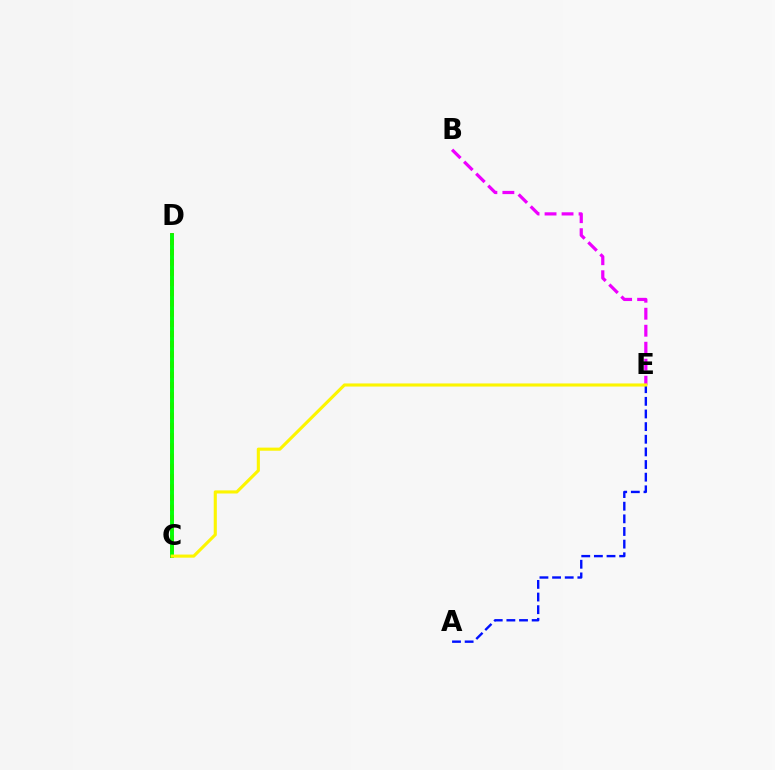{('B', 'E'): [{'color': '#ee00ff', 'line_style': 'dashed', 'thickness': 2.31}], ('C', 'D'): [{'color': '#ff0000', 'line_style': 'solid', 'thickness': 2.61}, {'color': '#00fff6', 'line_style': 'dotted', 'thickness': 2.78}, {'color': '#08ff00', 'line_style': 'solid', 'thickness': 2.73}], ('A', 'E'): [{'color': '#0010ff', 'line_style': 'dashed', 'thickness': 1.72}], ('C', 'E'): [{'color': '#fcf500', 'line_style': 'solid', 'thickness': 2.24}]}